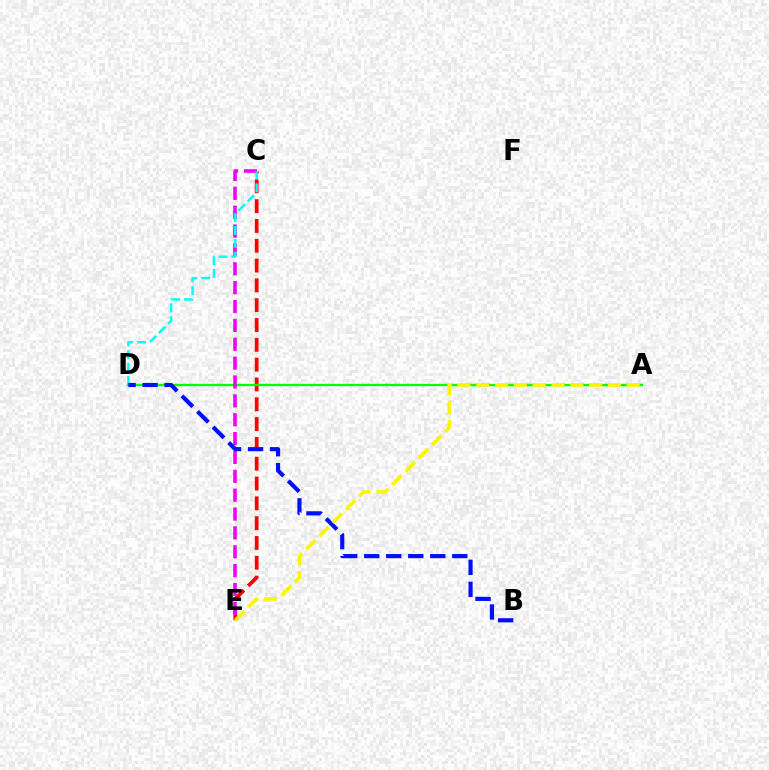{('C', 'E'): [{'color': '#ff0000', 'line_style': 'dashed', 'thickness': 2.69}, {'color': '#ee00ff', 'line_style': 'dashed', 'thickness': 2.56}], ('A', 'D'): [{'color': '#08ff00', 'line_style': 'solid', 'thickness': 1.66}], ('C', 'D'): [{'color': '#00fff6', 'line_style': 'dashed', 'thickness': 1.75}], ('B', 'D'): [{'color': '#0010ff', 'line_style': 'dashed', 'thickness': 2.99}], ('A', 'E'): [{'color': '#fcf500', 'line_style': 'dashed', 'thickness': 2.55}]}